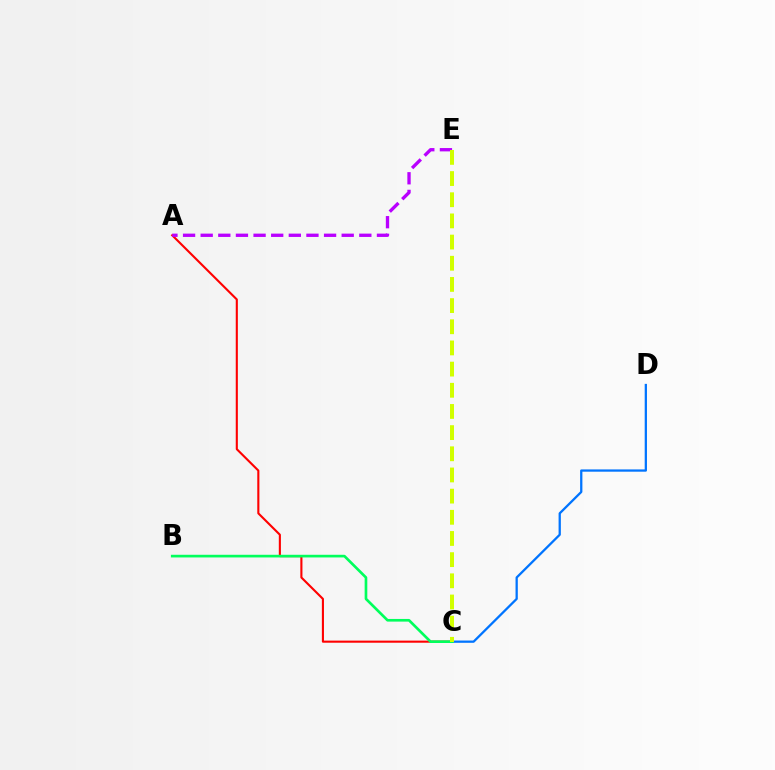{('A', 'C'): [{'color': '#ff0000', 'line_style': 'solid', 'thickness': 1.52}], ('A', 'E'): [{'color': '#b900ff', 'line_style': 'dashed', 'thickness': 2.39}], ('C', 'D'): [{'color': '#0074ff', 'line_style': 'solid', 'thickness': 1.64}], ('B', 'C'): [{'color': '#00ff5c', 'line_style': 'solid', 'thickness': 1.92}], ('C', 'E'): [{'color': '#d1ff00', 'line_style': 'dashed', 'thickness': 2.88}]}